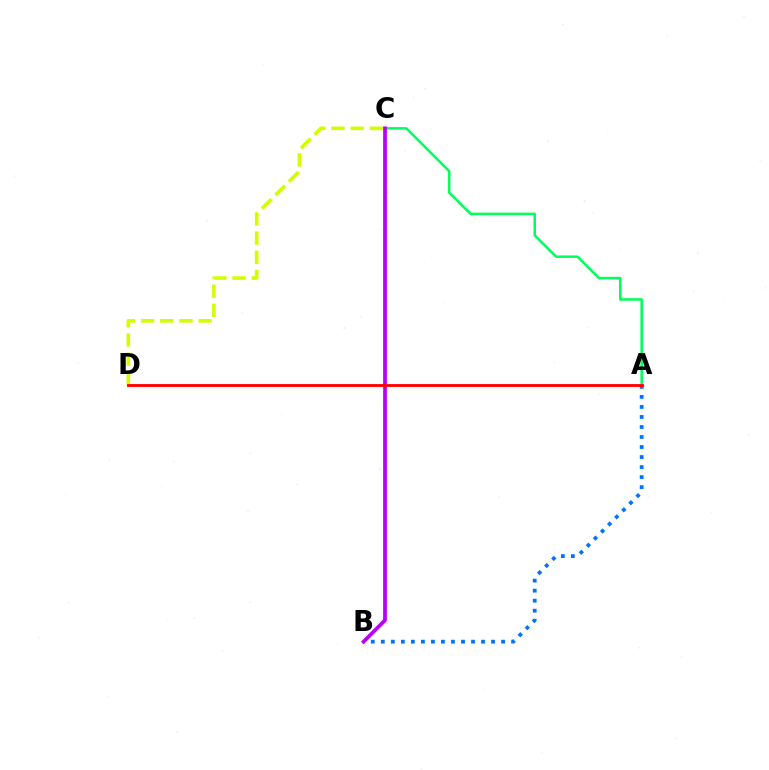{('A', 'B'): [{'color': '#0074ff', 'line_style': 'dotted', 'thickness': 2.72}], ('C', 'D'): [{'color': '#d1ff00', 'line_style': 'dashed', 'thickness': 2.61}], ('A', 'C'): [{'color': '#00ff5c', 'line_style': 'solid', 'thickness': 1.82}], ('B', 'C'): [{'color': '#b900ff', 'line_style': 'solid', 'thickness': 2.69}], ('A', 'D'): [{'color': '#ff0000', 'line_style': 'solid', 'thickness': 2.05}]}